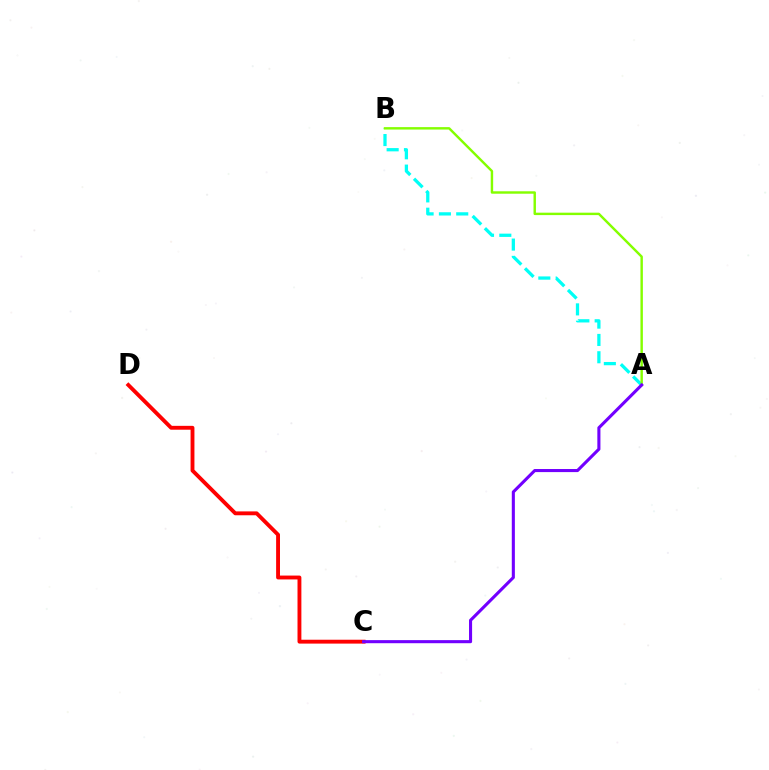{('A', 'B'): [{'color': '#00fff6', 'line_style': 'dashed', 'thickness': 2.35}, {'color': '#84ff00', 'line_style': 'solid', 'thickness': 1.75}], ('C', 'D'): [{'color': '#ff0000', 'line_style': 'solid', 'thickness': 2.79}], ('A', 'C'): [{'color': '#7200ff', 'line_style': 'solid', 'thickness': 2.22}]}